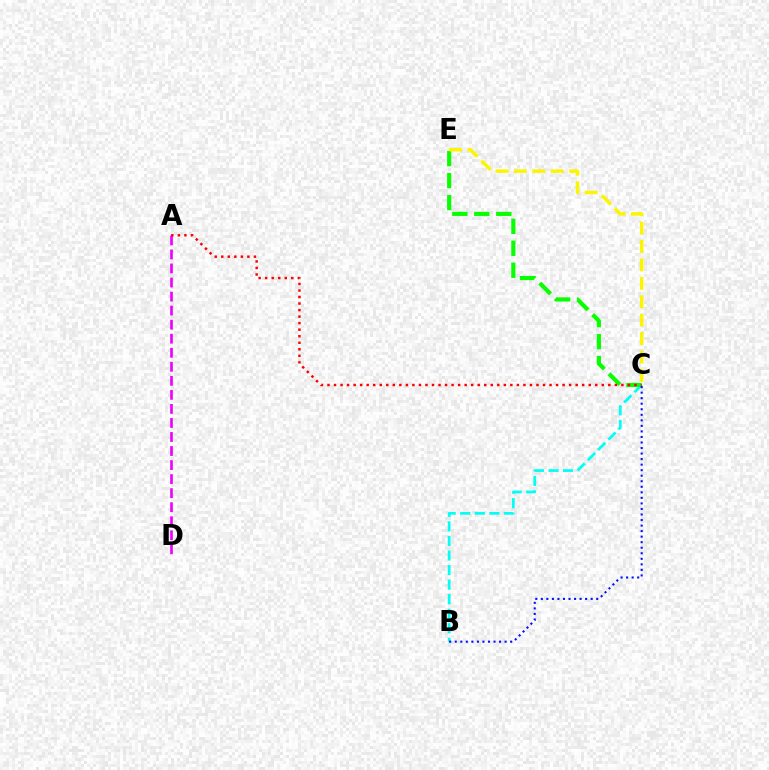{('B', 'C'): [{'color': '#00fff6', 'line_style': 'dashed', 'thickness': 1.98}, {'color': '#0010ff', 'line_style': 'dotted', 'thickness': 1.5}], ('A', 'D'): [{'color': '#ee00ff', 'line_style': 'dashed', 'thickness': 1.91}], ('C', 'E'): [{'color': '#08ff00', 'line_style': 'dashed', 'thickness': 2.99}, {'color': '#fcf500', 'line_style': 'dashed', 'thickness': 2.5}], ('A', 'C'): [{'color': '#ff0000', 'line_style': 'dotted', 'thickness': 1.77}]}